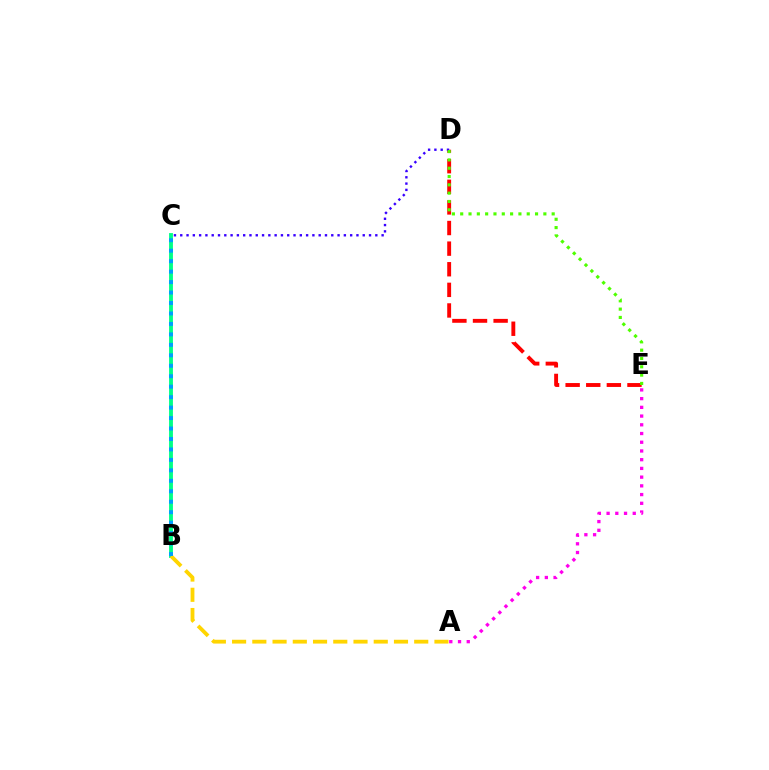{('D', 'E'): [{'color': '#ff0000', 'line_style': 'dashed', 'thickness': 2.8}, {'color': '#4fff00', 'line_style': 'dotted', 'thickness': 2.26}], ('C', 'D'): [{'color': '#3700ff', 'line_style': 'dotted', 'thickness': 1.71}], ('A', 'E'): [{'color': '#ff00ed', 'line_style': 'dotted', 'thickness': 2.37}], ('B', 'C'): [{'color': '#00ff86', 'line_style': 'solid', 'thickness': 2.77}, {'color': '#009eff', 'line_style': 'dotted', 'thickness': 2.84}], ('A', 'B'): [{'color': '#ffd500', 'line_style': 'dashed', 'thickness': 2.75}]}